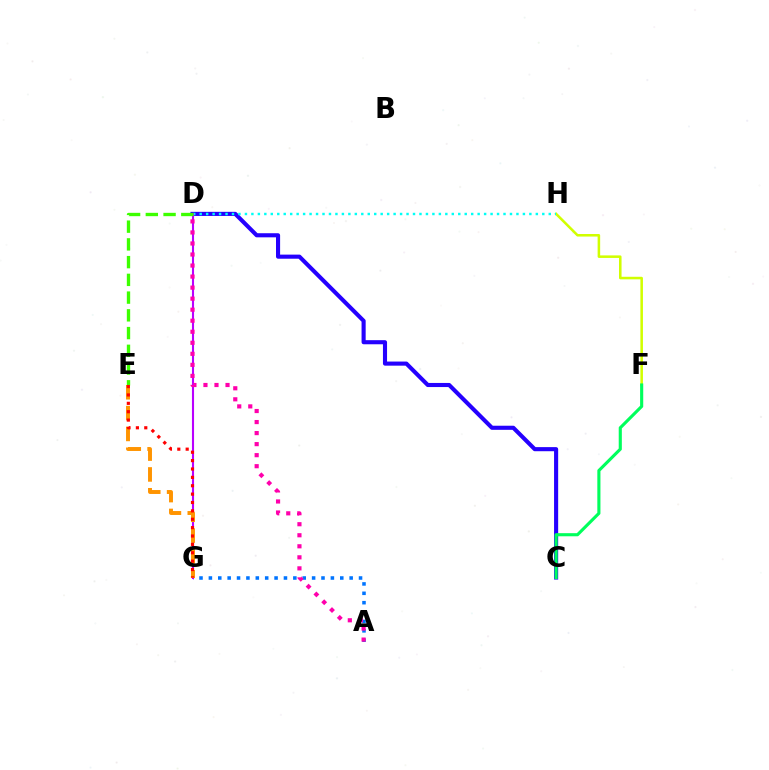{('F', 'H'): [{'color': '#d1ff00', 'line_style': 'solid', 'thickness': 1.83}], ('C', 'D'): [{'color': '#2500ff', 'line_style': 'solid', 'thickness': 2.95}], ('A', 'G'): [{'color': '#0074ff', 'line_style': 'dotted', 'thickness': 2.55}], ('D', 'H'): [{'color': '#00fff6', 'line_style': 'dotted', 'thickness': 1.76}], ('D', 'G'): [{'color': '#b900ff', 'line_style': 'solid', 'thickness': 1.51}], ('E', 'G'): [{'color': '#ff9400', 'line_style': 'dashed', 'thickness': 2.83}, {'color': '#ff0000', 'line_style': 'dotted', 'thickness': 2.28}], ('A', 'D'): [{'color': '#ff00ac', 'line_style': 'dotted', 'thickness': 3.0}], ('D', 'E'): [{'color': '#3dff00', 'line_style': 'dashed', 'thickness': 2.41}], ('C', 'F'): [{'color': '#00ff5c', 'line_style': 'solid', 'thickness': 2.24}]}